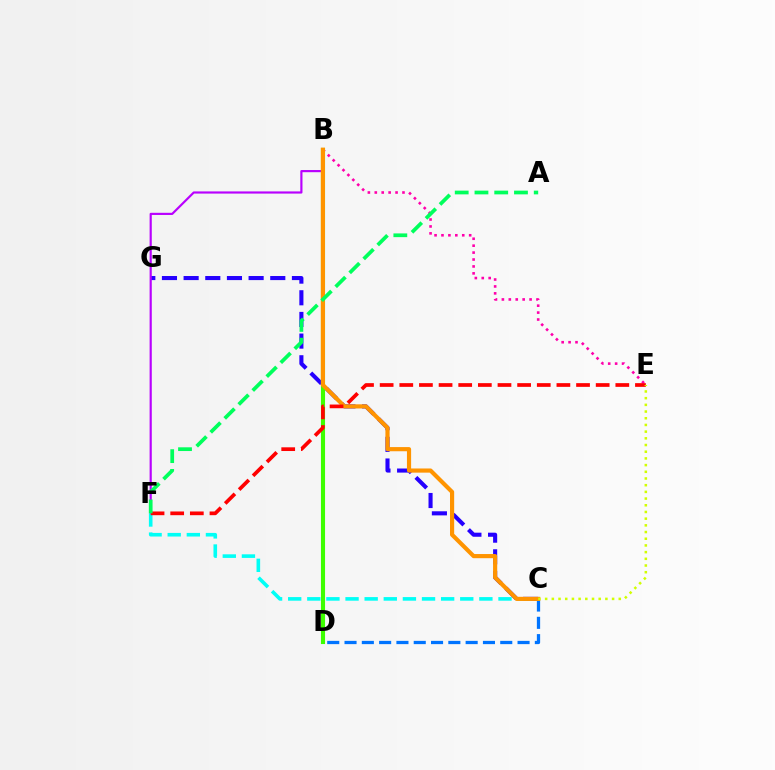{('C', 'D'): [{'color': '#0074ff', 'line_style': 'dashed', 'thickness': 2.35}], ('C', 'G'): [{'color': '#2500ff', 'line_style': 'dashed', 'thickness': 2.94}], ('B', 'F'): [{'color': '#b900ff', 'line_style': 'solid', 'thickness': 1.56}], ('B', 'D'): [{'color': '#3dff00', 'line_style': 'solid', 'thickness': 2.95}], ('C', 'F'): [{'color': '#00fff6', 'line_style': 'dashed', 'thickness': 2.6}], ('B', 'E'): [{'color': '#ff00ac', 'line_style': 'dotted', 'thickness': 1.88}], ('B', 'C'): [{'color': '#ff9400', 'line_style': 'solid', 'thickness': 3.0}], ('E', 'F'): [{'color': '#ff0000', 'line_style': 'dashed', 'thickness': 2.67}], ('A', 'F'): [{'color': '#00ff5c', 'line_style': 'dashed', 'thickness': 2.68}], ('C', 'E'): [{'color': '#d1ff00', 'line_style': 'dotted', 'thickness': 1.82}]}